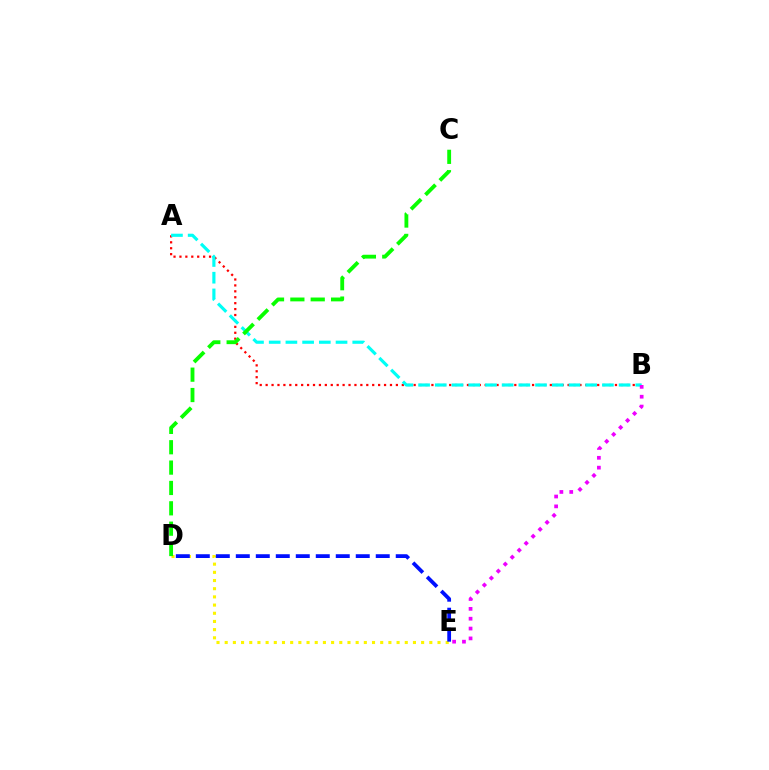{('D', 'E'): [{'color': '#fcf500', 'line_style': 'dotted', 'thickness': 2.22}, {'color': '#0010ff', 'line_style': 'dashed', 'thickness': 2.72}], ('A', 'B'): [{'color': '#ff0000', 'line_style': 'dotted', 'thickness': 1.61}, {'color': '#00fff6', 'line_style': 'dashed', 'thickness': 2.27}], ('B', 'E'): [{'color': '#ee00ff', 'line_style': 'dotted', 'thickness': 2.68}], ('C', 'D'): [{'color': '#08ff00', 'line_style': 'dashed', 'thickness': 2.77}]}